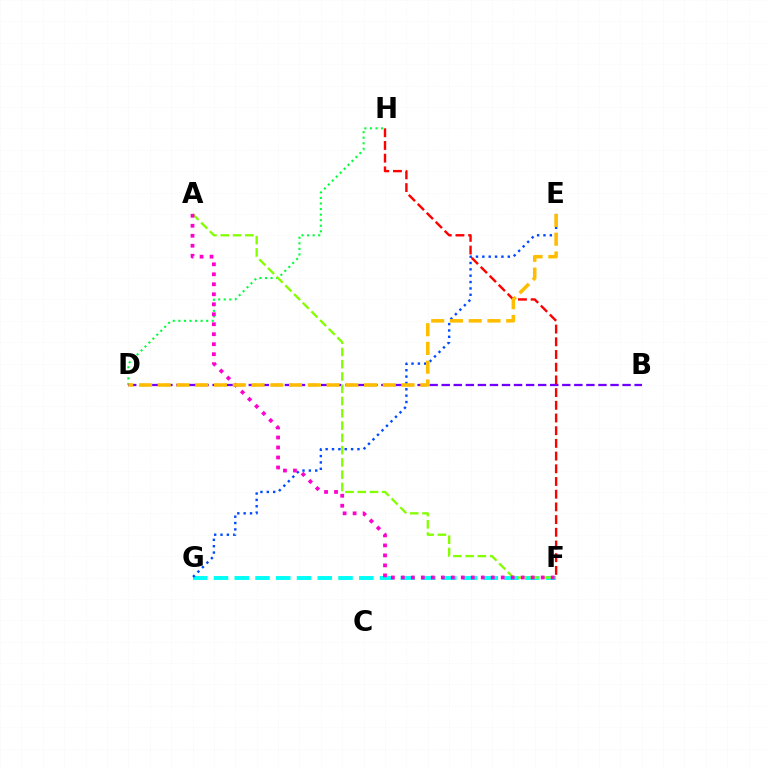{('D', 'H'): [{'color': '#00ff39', 'line_style': 'dotted', 'thickness': 1.51}], ('F', 'G'): [{'color': '#00fff6', 'line_style': 'dashed', 'thickness': 2.82}], ('E', 'G'): [{'color': '#004bff', 'line_style': 'dotted', 'thickness': 1.73}], ('B', 'D'): [{'color': '#7200ff', 'line_style': 'dashed', 'thickness': 1.64}], ('A', 'F'): [{'color': '#84ff00', 'line_style': 'dashed', 'thickness': 1.67}, {'color': '#ff00cf', 'line_style': 'dotted', 'thickness': 2.71}], ('F', 'H'): [{'color': '#ff0000', 'line_style': 'dashed', 'thickness': 1.73}], ('D', 'E'): [{'color': '#ffbd00', 'line_style': 'dashed', 'thickness': 2.55}]}